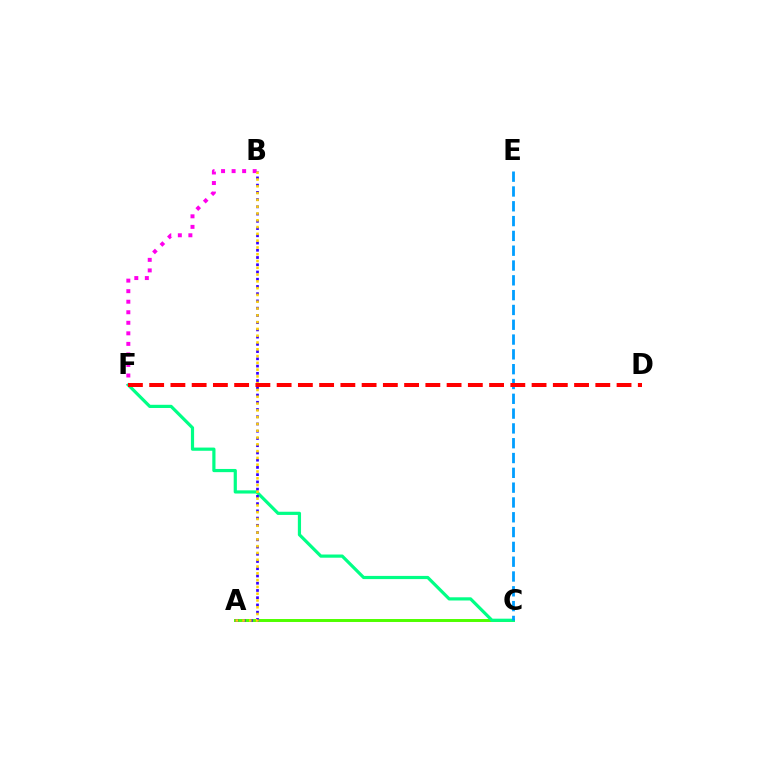{('B', 'F'): [{'color': '#ff00ed', 'line_style': 'dotted', 'thickness': 2.86}], ('A', 'C'): [{'color': '#4fff00', 'line_style': 'solid', 'thickness': 2.13}], ('C', 'F'): [{'color': '#00ff86', 'line_style': 'solid', 'thickness': 2.3}], ('C', 'E'): [{'color': '#009eff', 'line_style': 'dashed', 'thickness': 2.01}], ('A', 'B'): [{'color': '#3700ff', 'line_style': 'dotted', 'thickness': 1.97}, {'color': '#ffd500', 'line_style': 'dotted', 'thickness': 1.84}], ('D', 'F'): [{'color': '#ff0000', 'line_style': 'dashed', 'thickness': 2.89}]}